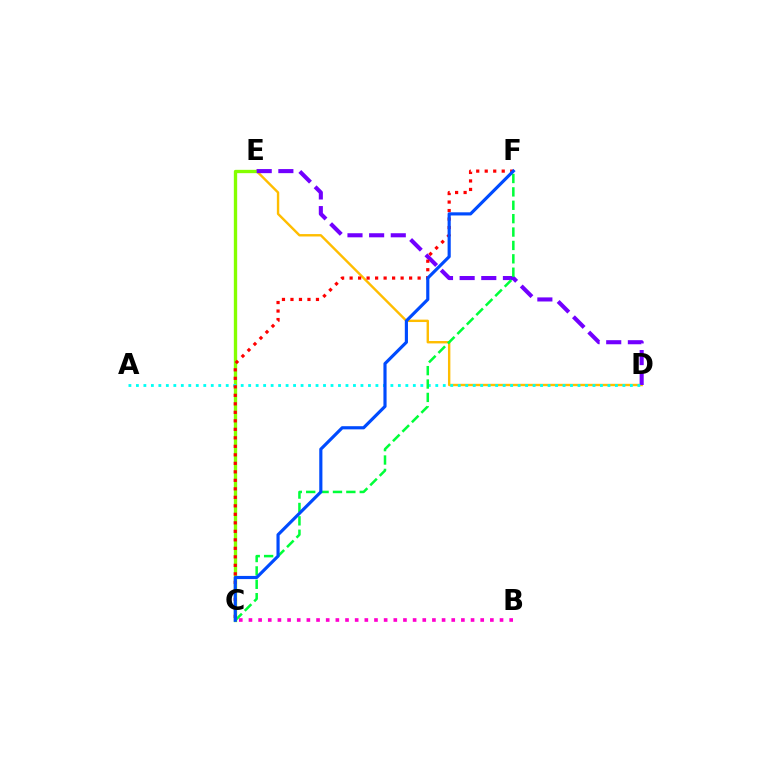{('B', 'C'): [{'color': '#ff00cf', 'line_style': 'dotted', 'thickness': 2.62}], ('D', 'E'): [{'color': '#ffbd00', 'line_style': 'solid', 'thickness': 1.73}, {'color': '#7200ff', 'line_style': 'dashed', 'thickness': 2.94}], ('C', 'E'): [{'color': '#84ff00', 'line_style': 'solid', 'thickness': 2.4}], ('A', 'D'): [{'color': '#00fff6', 'line_style': 'dotted', 'thickness': 2.03}], ('C', 'F'): [{'color': '#00ff39', 'line_style': 'dashed', 'thickness': 1.82}, {'color': '#ff0000', 'line_style': 'dotted', 'thickness': 2.31}, {'color': '#004bff', 'line_style': 'solid', 'thickness': 2.27}]}